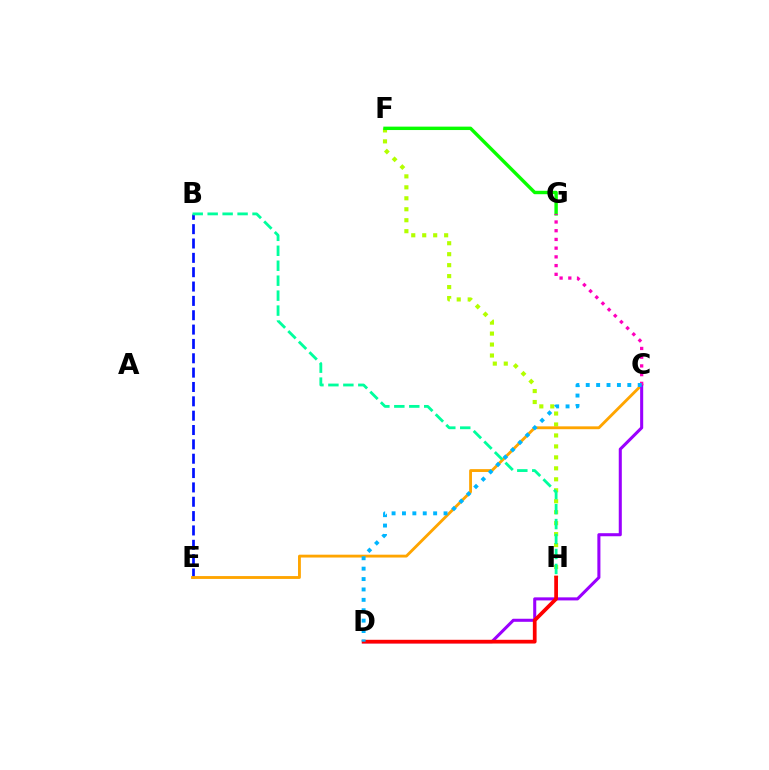{('B', 'E'): [{'color': '#0010ff', 'line_style': 'dashed', 'thickness': 1.95}], ('F', 'H'): [{'color': '#b3ff00', 'line_style': 'dotted', 'thickness': 2.98}], ('F', 'G'): [{'color': '#08ff00', 'line_style': 'solid', 'thickness': 2.45}], ('C', 'E'): [{'color': '#ffa500', 'line_style': 'solid', 'thickness': 2.05}], ('C', 'D'): [{'color': '#9b00ff', 'line_style': 'solid', 'thickness': 2.2}, {'color': '#00b5ff', 'line_style': 'dotted', 'thickness': 2.82}], ('C', 'G'): [{'color': '#ff00bd', 'line_style': 'dotted', 'thickness': 2.37}], ('D', 'H'): [{'color': '#ff0000', 'line_style': 'solid', 'thickness': 2.69}], ('B', 'H'): [{'color': '#00ff9d', 'line_style': 'dashed', 'thickness': 2.03}]}